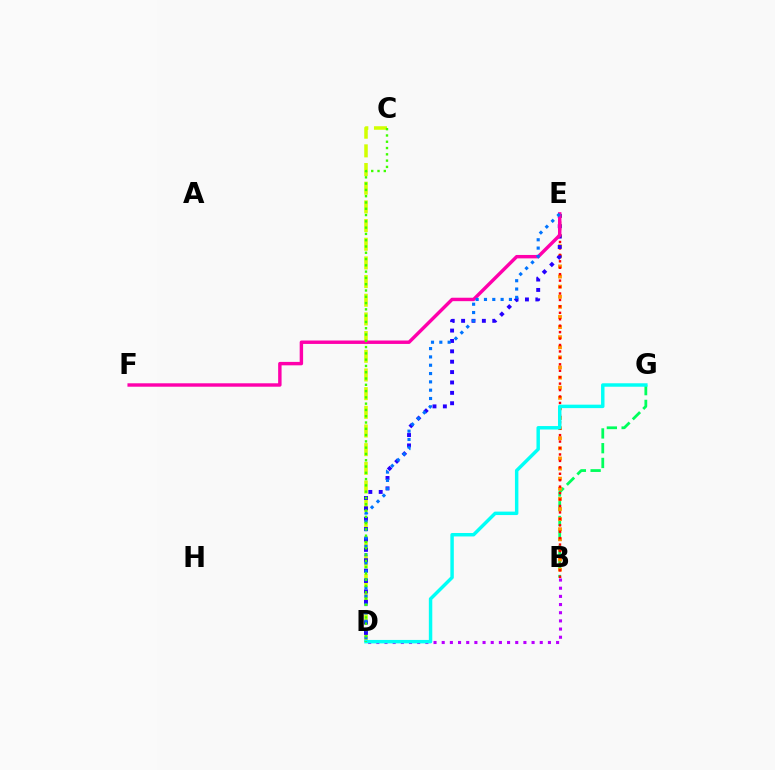{('B', 'G'): [{'color': '#00ff5c', 'line_style': 'dashed', 'thickness': 2.0}], ('B', 'E'): [{'color': '#ff9400', 'line_style': 'dotted', 'thickness': 2.75}, {'color': '#ff0000', 'line_style': 'dotted', 'thickness': 1.75}], ('C', 'D'): [{'color': '#d1ff00', 'line_style': 'dashed', 'thickness': 2.54}, {'color': '#3dff00', 'line_style': 'dotted', 'thickness': 1.71}], ('B', 'D'): [{'color': '#b900ff', 'line_style': 'dotted', 'thickness': 2.22}], ('D', 'E'): [{'color': '#2500ff', 'line_style': 'dotted', 'thickness': 2.82}, {'color': '#0074ff', 'line_style': 'dotted', 'thickness': 2.26}], ('E', 'F'): [{'color': '#ff00ac', 'line_style': 'solid', 'thickness': 2.47}], ('D', 'G'): [{'color': '#00fff6', 'line_style': 'solid', 'thickness': 2.48}]}